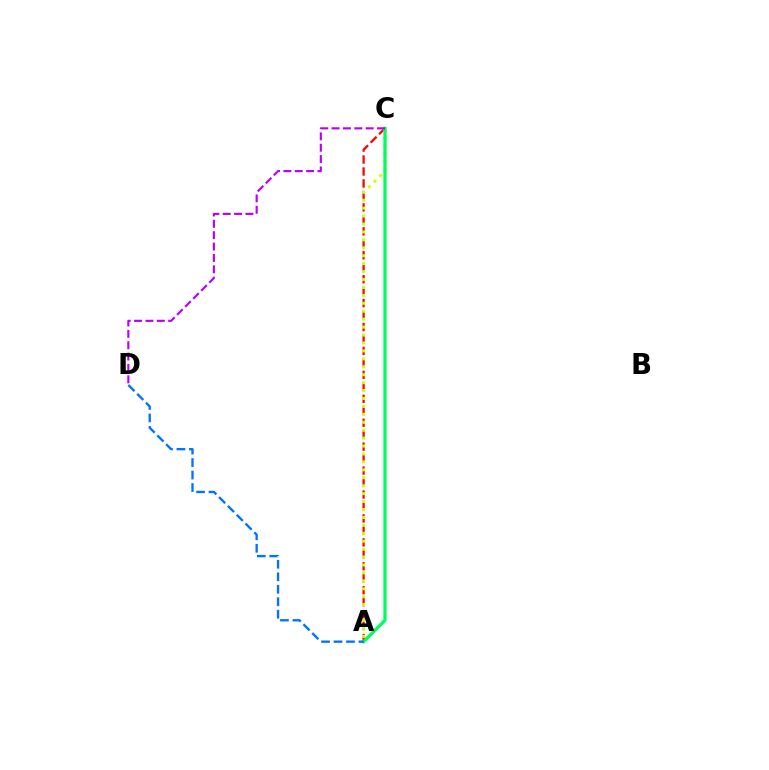{('A', 'C'): [{'color': '#ff0000', 'line_style': 'dashed', 'thickness': 1.63}, {'color': '#d1ff00', 'line_style': 'dotted', 'thickness': 2.15}, {'color': '#00ff5c', 'line_style': 'solid', 'thickness': 2.34}], ('C', 'D'): [{'color': '#b900ff', 'line_style': 'dashed', 'thickness': 1.54}], ('A', 'D'): [{'color': '#0074ff', 'line_style': 'dashed', 'thickness': 1.7}]}